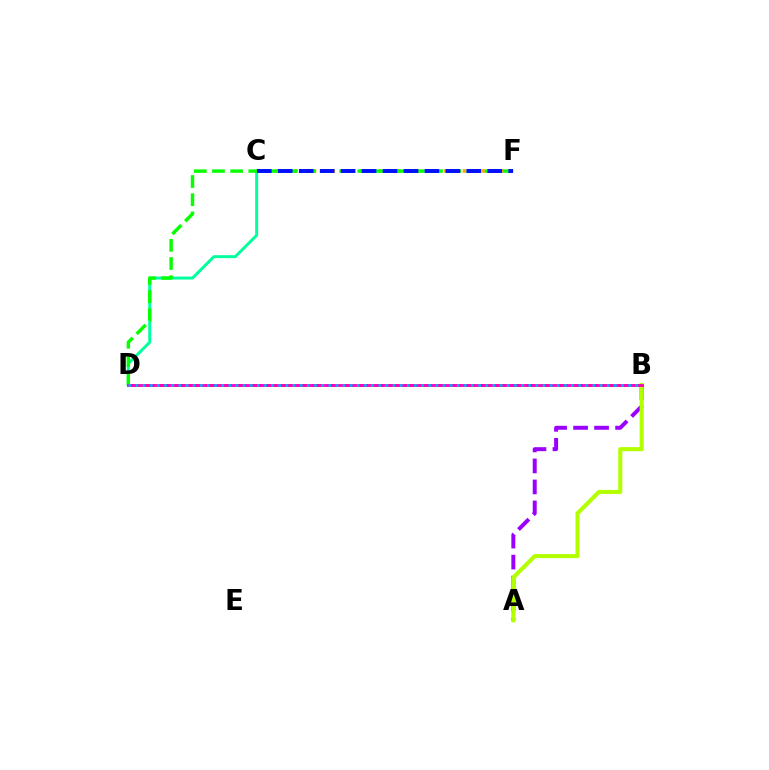{('C', 'F'): [{'color': '#ffa500', 'line_style': 'dotted', 'thickness': 2.54}, {'color': '#0010ff', 'line_style': 'dashed', 'thickness': 2.85}], ('C', 'D'): [{'color': '#00ff9d', 'line_style': 'solid', 'thickness': 2.14}], ('B', 'D'): [{'color': '#ff0000', 'line_style': 'dashed', 'thickness': 2.08}, {'color': '#ff00bd', 'line_style': 'solid', 'thickness': 2.02}, {'color': '#00b5ff', 'line_style': 'dotted', 'thickness': 1.94}], ('D', 'F'): [{'color': '#08ff00', 'line_style': 'dashed', 'thickness': 2.47}], ('A', 'B'): [{'color': '#9b00ff', 'line_style': 'dashed', 'thickness': 2.85}, {'color': '#b3ff00', 'line_style': 'solid', 'thickness': 2.94}]}